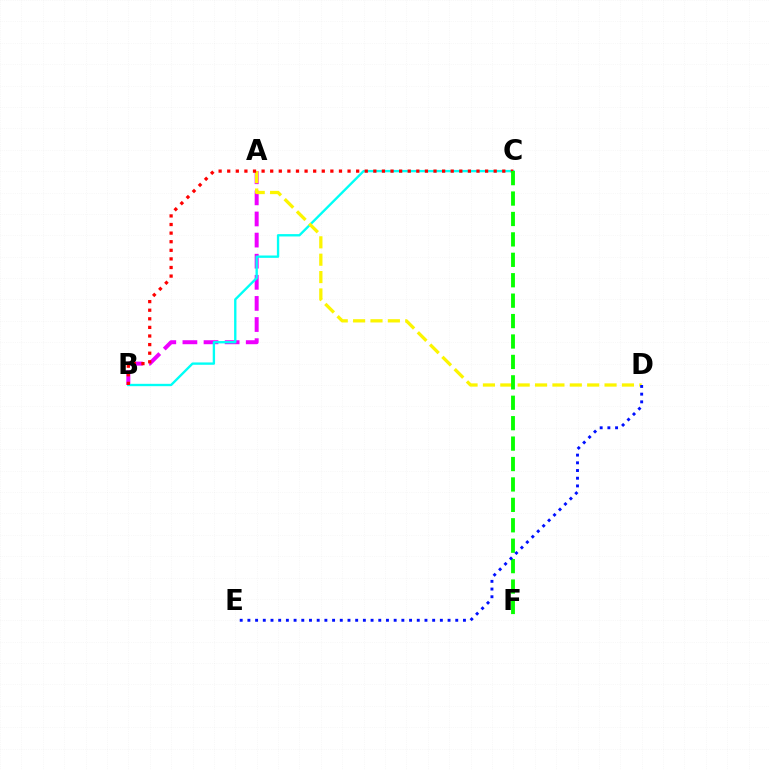{('A', 'B'): [{'color': '#ee00ff', 'line_style': 'dashed', 'thickness': 2.87}], ('B', 'C'): [{'color': '#00fff6', 'line_style': 'solid', 'thickness': 1.69}, {'color': '#ff0000', 'line_style': 'dotted', 'thickness': 2.34}], ('A', 'D'): [{'color': '#fcf500', 'line_style': 'dashed', 'thickness': 2.36}], ('C', 'F'): [{'color': '#08ff00', 'line_style': 'dashed', 'thickness': 2.77}], ('D', 'E'): [{'color': '#0010ff', 'line_style': 'dotted', 'thickness': 2.09}]}